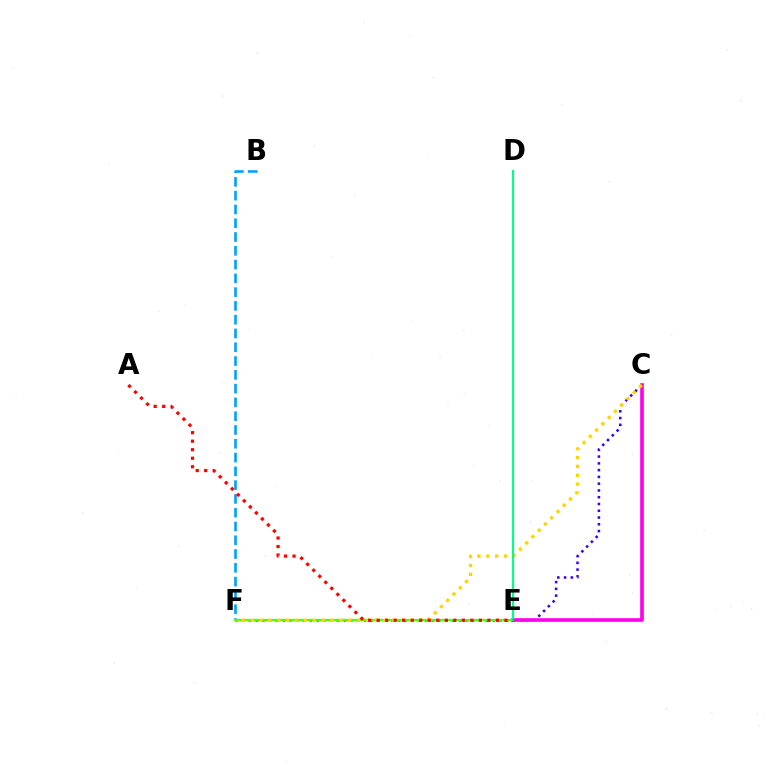{('C', 'F'): [{'color': '#3700ff', 'line_style': 'dotted', 'thickness': 1.84}, {'color': '#ffd500', 'line_style': 'dotted', 'thickness': 2.41}], ('C', 'E'): [{'color': '#ff00ed', 'line_style': 'solid', 'thickness': 2.62}], ('B', 'F'): [{'color': '#009eff', 'line_style': 'dashed', 'thickness': 1.87}], ('E', 'F'): [{'color': '#4fff00', 'line_style': 'solid', 'thickness': 1.58}], ('D', 'E'): [{'color': '#00ff86', 'line_style': 'solid', 'thickness': 1.59}], ('A', 'E'): [{'color': '#ff0000', 'line_style': 'dotted', 'thickness': 2.31}]}